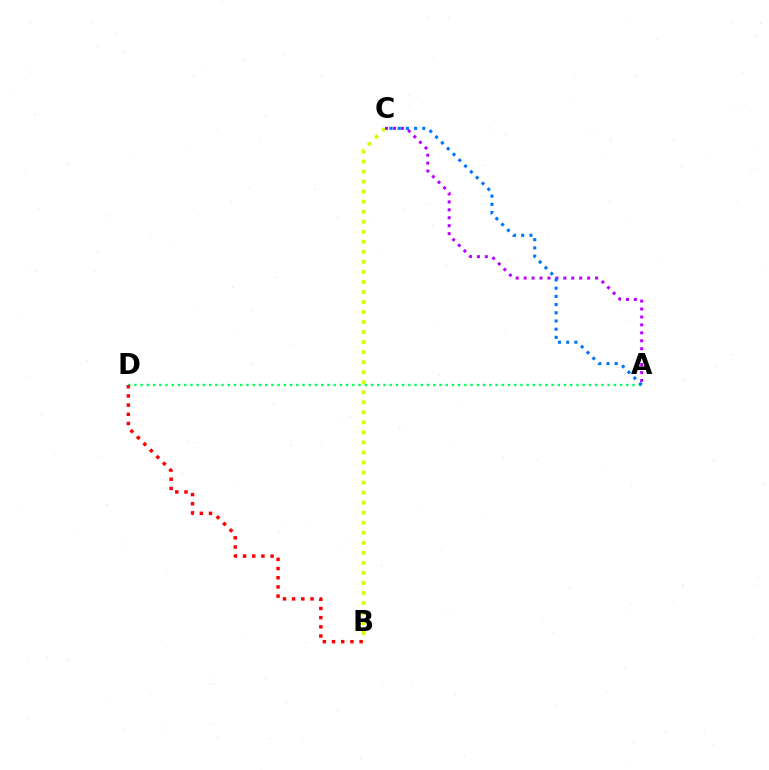{('B', 'C'): [{'color': '#d1ff00', 'line_style': 'dotted', 'thickness': 2.73}], ('A', 'C'): [{'color': '#b900ff', 'line_style': 'dotted', 'thickness': 2.16}, {'color': '#0074ff', 'line_style': 'dotted', 'thickness': 2.23}], ('A', 'D'): [{'color': '#00ff5c', 'line_style': 'dotted', 'thickness': 1.69}], ('B', 'D'): [{'color': '#ff0000', 'line_style': 'dotted', 'thickness': 2.5}]}